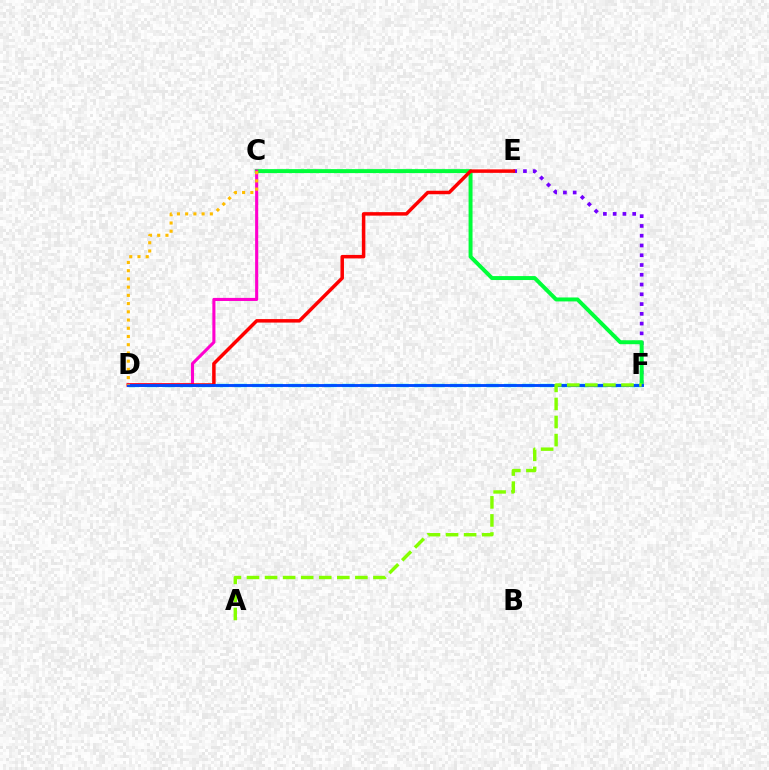{('E', 'F'): [{'color': '#7200ff', 'line_style': 'dotted', 'thickness': 2.65}], ('C', 'F'): [{'color': '#00ff39', 'line_style': 'solid', 'thickness': 2.85}], ('D', 'F'): [{'color': '#00fff6', 'line_style': 'dashed', 'thickness': 2.44}, {'color': '#004bff', 'line_style': 'solid', 'thickness': 2.08}], ('C', 'D'): [{'color': '#ff00cf', 'line_style': 'solid', 'thickness': 2.22}, {'color': '#ffbd00', 'line_style': 'dotted', 'thickness': 2.23}], ('D', 'E'): [{'color': '#ff0000', 'line_style': 'solid', 'thickness': 2.51}], ('A', 'F'): [{'color': '#84ff00', 'line_style': 'dashed', 'thickness': 2.45}]}